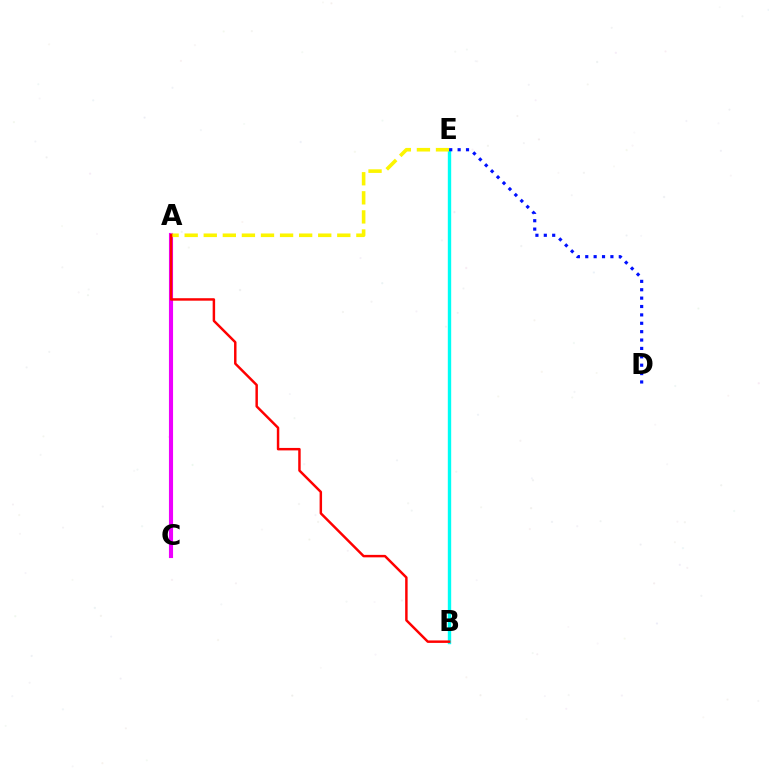{('B', 'E'): [{'color': '#08ff00', 'line_style': 'solid', 'thickness': 1.92}, {'color': '#00fff6', 'line_style': 'solid', 'thickness': 2.43}], ('A', 'C'): [{'color': '#ee00ff', 'line_style': 'solid', 'thickness': 2.96}], ('A', 'E'): [{'color': '#fcf500', 'line_style': 'dashed', 'thickness': 2.59}], ('A', 'B'): [{'color': '#ff0000', 'line_style': 'solid', 'thickness': 1.77}], ('D', 'E'): [{'color': '#0010ff', 'line_style': 'dotted', 'thickness': 2.28}]}